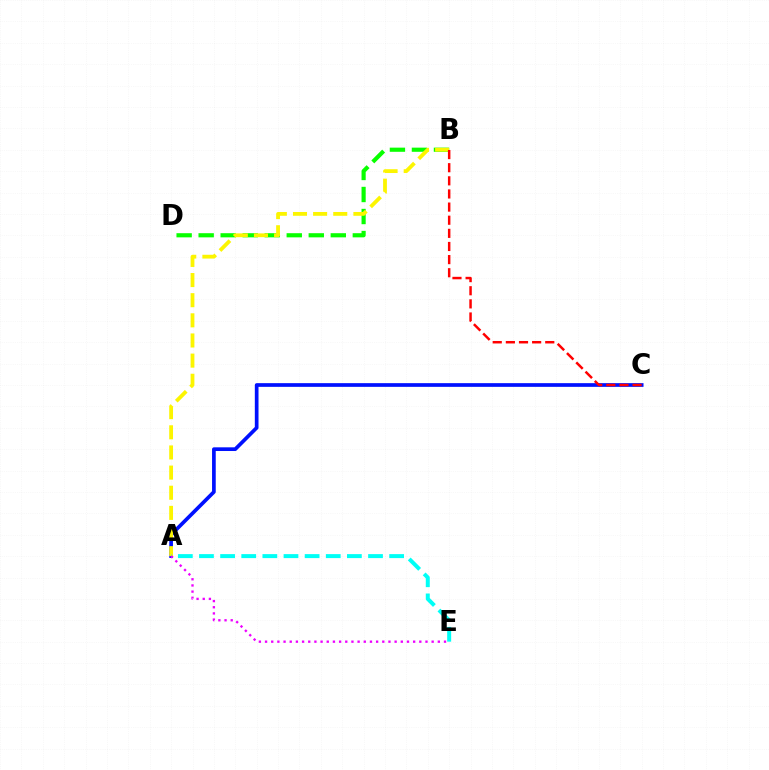{('B', 'D'): [{'color': '#08ff00', 'line_style': 'dashed', 'thickness': 2.99}], ('A', 'C'): [{'color': '#0010ff', 'line_style': 'solid', 'thickness': 2.66}], ('A', 'B'): [{'color': '#fcf500', 'line_style': 'dashed', 'thickness': 2.74}], ('A', 'E'): [{'color': '#00fff6', 'line_style': 'dashed', 'thickness': 2.87}, {'color': '#ee00ff', 'line_style': 'dotted', 'thickness': 1.68}], ('B', 'C'): [{'color': '#ff0000', 'line_style': 'dashed', 'thickness': 1.78}]}